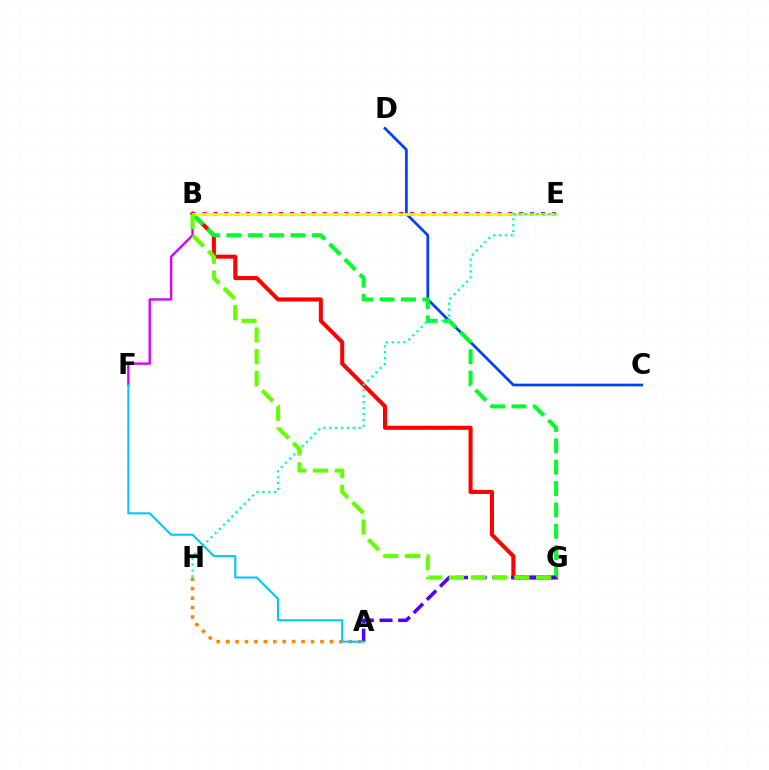{('C', 'D'): [{'color': '#003fff', 'line_style': 'solid', 'thickness': 1.95}], ('B', 'E'): [{'color': '#ff00a0', 'line_style': 'dotted', 'thickness': 2.97}, {'color': '#eeff00', 'line_style': 'solid', 'thickness': 1.98}], ('B', 'G'): [{'color': '#ff0000', 'line_style': 'solid', 'thickness': 2.91}, {'color': '#00ff27', 'line_style': 'dashed', 'thickness': 2.9}, {'color': '#66ff00', 'line_style': 'dashed', 'thickness': 2.96}], ('A', 'H'): [{'color': '#ff8800', 'line_style': 'dotted', 'thickness': 2.56}], ('A', 'G'): [{'color': '#4f00ff', 'line_style': 'dashed', 'thickness': 2.53}], ('B', 'F'): [{'color': '#d600ff', 'line_style': 'solid', 'thickness': 1.7}], ('E', 'H'): [{'color': '#00ffaf', 'line_style': 'dotted', 'thickness': 1.6}], ('A', 'F'): [{'color': '#00c7ff', 'line_style': 'solid', 'thickness': 1.5}]}